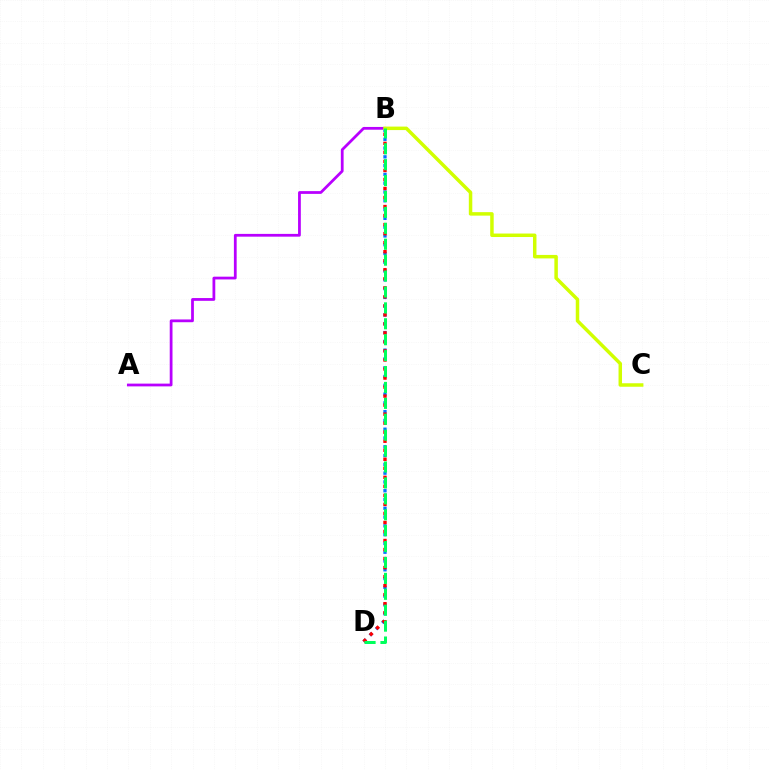{('B', 'D'): [{'color': '#0074ff', 'line_style': 'dotted', 'thickness': 2.39}, {'color': '#ff0000', 'line_style': 'dotted', 'thickness': 2.45}, {'color': '#00ff5c', 'line_style': 'dashed', 'thickness': 2.16}], ('A', 'B'): [{'color': '#b900ff', 'line_style': 'solid', 'thickness': 1.99}], ('B', 'C'): [{'color': '#d1ff00', 'line_style': 'solid', 'thickness': 2.51}]}